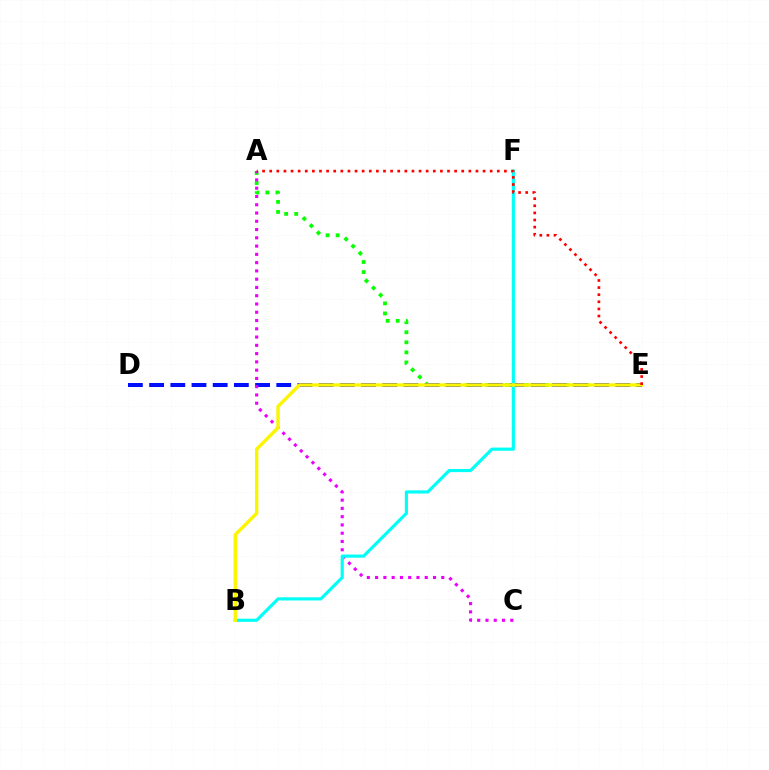{('A', 'E'): [{'color': '#08ff00', 'line_style': 'dotted', 'thickness': 2.73}, {'color': '#ff0000', 'line_style': 'dotted', 'thickness': 1.93}], ('D', 'E'): [{'color': '#0010ff', 'line_style': 'dashed', 'thickness': 2.88}], ('A', 'C'): [{'color': '#ee00ff', 'line_style': 'dotted', 'thickness': 2.25}], ('B', 'F'): [{'color': '#00fff6', 'line_style': 'solid', 'thickness': 2.27}], ('B', 'E'): [{'color': '#fcf500', 'line_style': 'solid', 'thickness': 2.45}]}